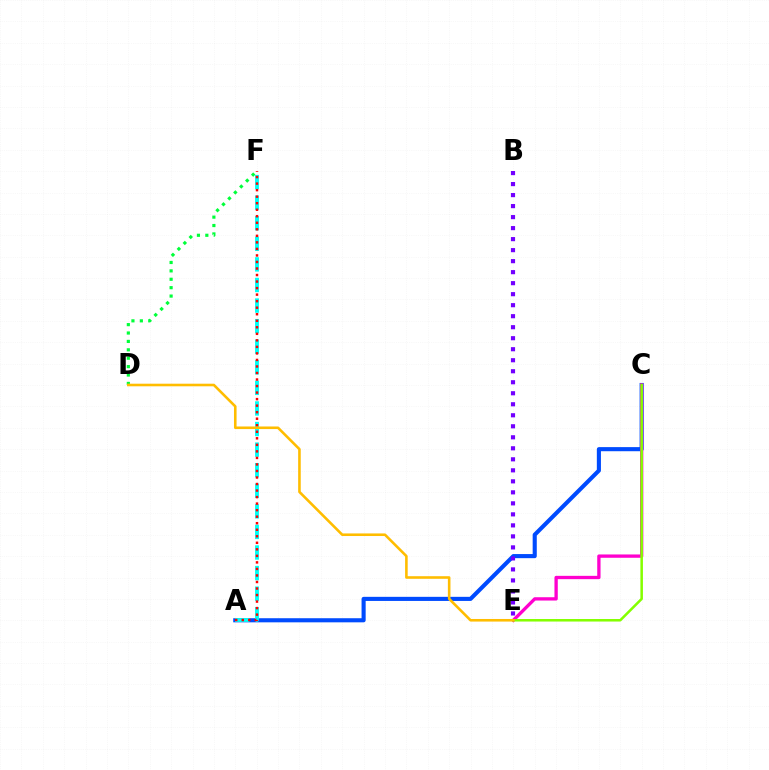{('A', 'C'): [{'color': '#004bff', 'line_style': 'solid', 'thickness': 2.96}], ('C', 'E'): [{'color': '#ff00cf', 'line_style': 'solid', 'thickness': 2.39}, {'color': '#84ff00', 'line_style': 'solid', 'thickness': 1.82}], ('D', 'F'): [{'color': '#00ff39', 'line_style': 'dotted', 'thickness': 2.28}], ('A', 'F'): [{'color': '#00fff6', 'line_style': 'dashed', 'thickness': 2.8}, {'color': '#ff0000', 'line_style': 'dotted', 'thickness': 1.77}], ('B', 'E'): [{'color': '#7200ff', 'line_style': 'dotted', 'thickness': 2.99}], ('D', 'E'): [{'color': '#ffbd00', 'line_style': 'solid', 'thickness': 1.87}]}